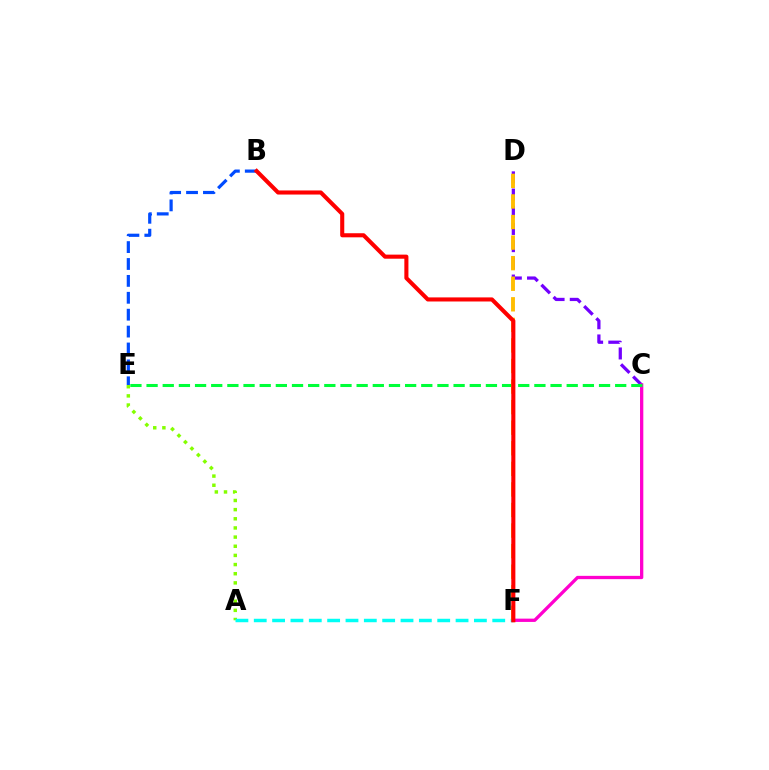{('B', 'E'): [{'color': '#004bff', 'line_style': 'dashed', 'thickness': 2.3}], ('C', 'D'): [{'color': '#7200ff', 'line_style': 'dashed', 'thickness': 2.34}], ('A', 'E'): [{'color': '#84ff00', 'line_style': 'dotted', 'thickness': 2.49}], ('A', 'F'): [{'color': '#00fff6', 'line_style': 'dashed', 'thickness': 2.49}], ('C', 'F'): [{'color': '#ff00cf', 'line_style': 'solid', 'thickness': 2.37}], ('C', 'E'): [{'color': '#00ff39', 'line_style': 'dashed', 'thickness': 2.2}], ('D', 'F'): [{'color': '#ffbd00', 'line_style': 'dashed', 'thickness': 2.79}], ('B', 'F'): [{'color': '#ff0000', 'line_style': 'solid', 'thickness': 2.94}]}